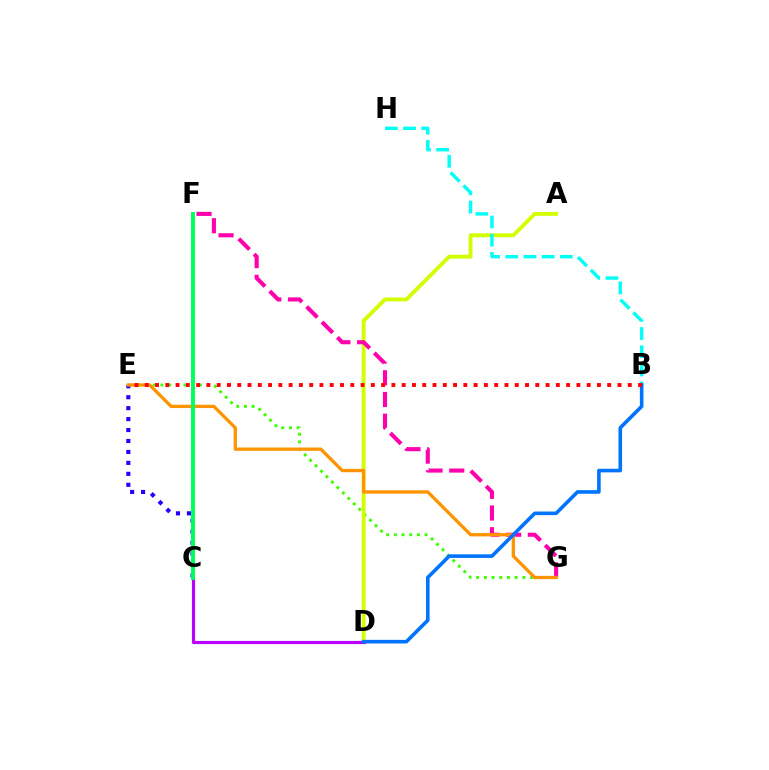{('E', 'G'): [{'color': '#3dff00', 'line_style': 'dotted', 'thickness': 2.09}, {'color': '#ff9400', 'line_style': 'solid', 'thickness': 2.38}], ('A', 'D'): [{'color': '#d1ff00', 'line_style': 'solid', 'thickness': 2.77}], ('C', 'E'): [{'color': '#2500ff', 'line_style': 'dotted', 'thickness': 2.97}], ('F', 'G'): [{'color': '#ff00ac', 'line_style': 'dashed', 'thickness': 2.95}], ('C', 'D'): [{'color': '#b900ff', 'line_style': 'solid', 'thickness': 2.27}], ('B', 'H'): [{'color': '#00fff6', 'line_style': 'dashed', 'thickness': 2.47}], ('B', 'D'): [{'color': '#0074ff', 'line_style': 'solid', 'thickness': 2.59}], ('C', 'F'): [{'color': '#00ff5c', 'line_style': 'solid', 'thickness': 2.82}], ('B', 'E'): [{'color': '#ff0000', 'line_style': 'dotted', 'thickness': 2.79}]}